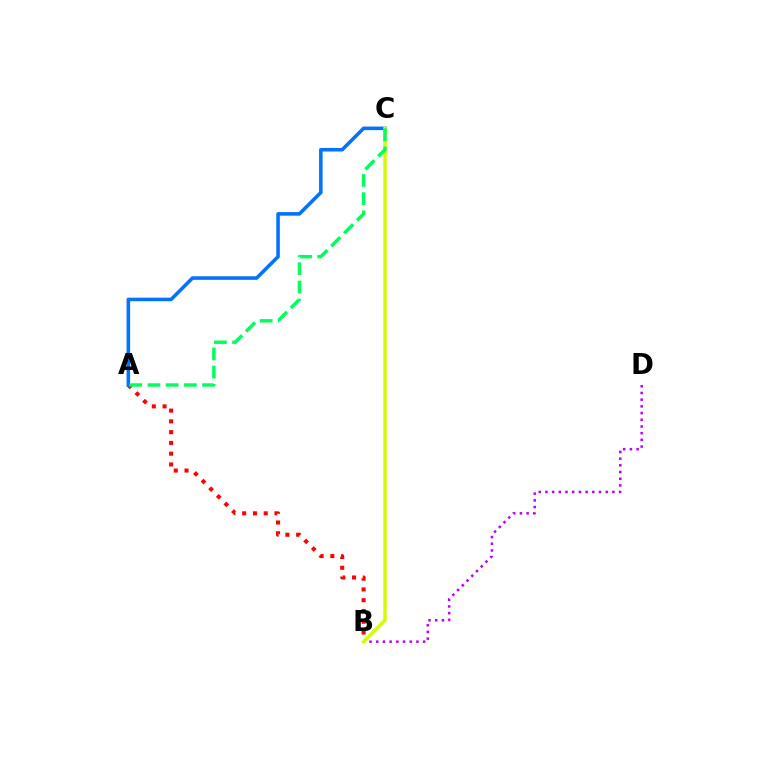{('A', 'B'): [{'color': '#ff0000', 'line_style': 'dotted', 'thickness': 2.93}], ('A', 'C'): [{'color': '#0074ff', 'line_style': 'solid', 'thickness': 2.57}, {'color': '#00ff5c', 'line_style': 'dashed', 'thickness': 2.47}], ('B', 'D'): [{'color': '#b900ff', 'line_style': 'dotted', 'thickness': 1.82}], ('B', 'C'): [{'color': '#d1ff00', 'line_style': 'solid', 'thickness': 2.47}]}